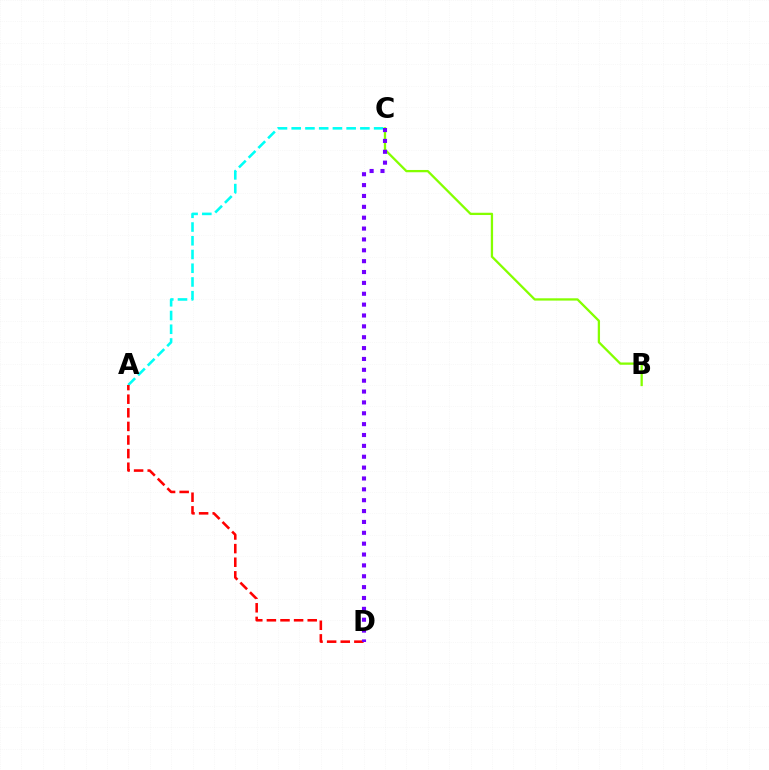{('B', 'C'): [{'color': '#84ff00', 'line_style': 'solid', 'thickness': 1.65}], ('A', 'C'): [{'color': '#00fff6', 'line_style': 'dashed', 'thickness': 1.87}], ('A', 'D'): [{'color': '#ff0000', 'line_style': 'dashed', 'thickness': 1.85}], ('C', 'D'): [{'color': '#7200ff', 'line_style': 'dotted', 'thickness': 2.95}]}